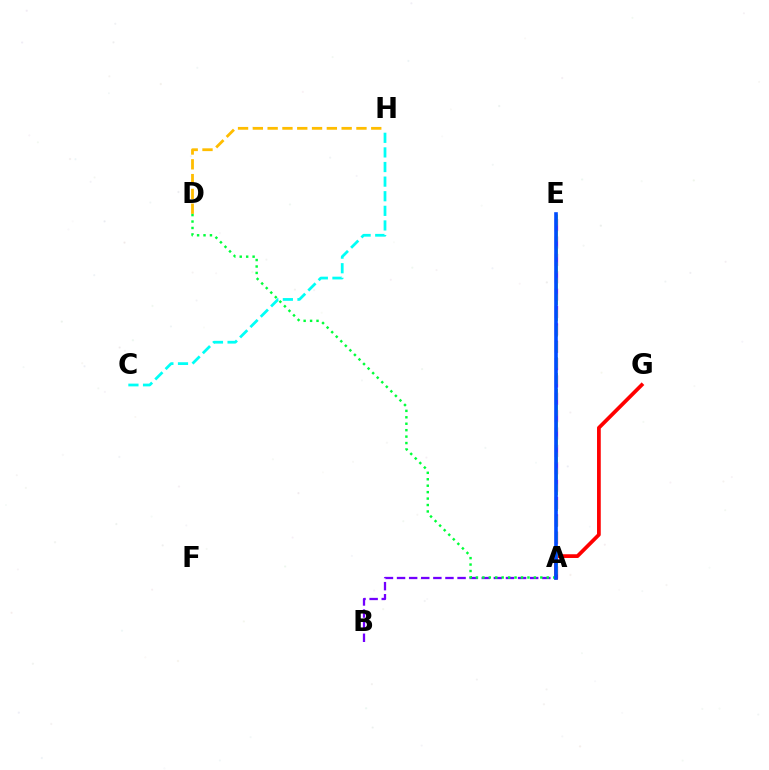{('A', 'B'): [{'color': '#7200ff', 'line_style': 'dashed', 'thickness': 1.64}], ('A', 'E'): [{'color': '#ff00cf', 'line_style': 'dashed', 'thickness': 2.36}, {'color': '#84ff00', 'line_style': 'dashed', 'thickness': 2.15}, {'color': '#004bff', 'line_style': 'solid', 'thickness': 2.61}], ('A', 'G'): [{'color': '#ff0000', 'line_style': 'solid', 'thickness': 2.69}], ('D', 'H'): [{'color': '#ffbd00', 'line_style': 'dashed', 'thickness': 2.01}], ('A', 'D'): [{'color': '#00ff39', 'line_style': 'dotted', 'thickness': 1.75}], ('C', 'H'): [{'color': '#00fff6', 'line_style': 'dashed', 'thickness': 1.98}]}